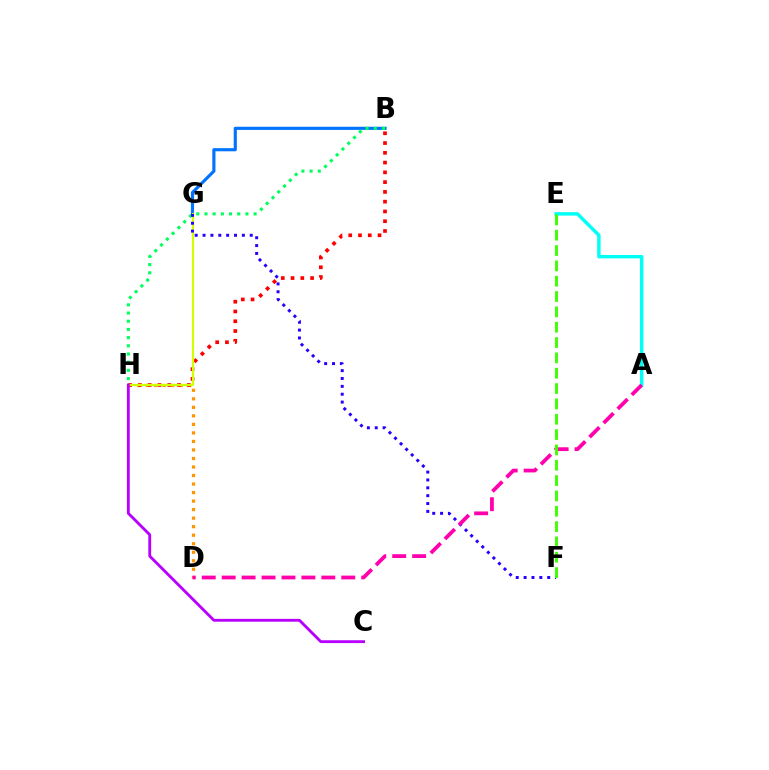{('B', 'G'): [{'color': '#0074ff', 'line_style': 'solid', 'thickness': 2.26}], ('D', 'H'): [{'color': '#ff9400', 'line_style': 'dotted', 'thickness': 2.32}], ('B', 'H'): [{'color': '#ff0000', 'line_style': 'dotted', 'thickness': 2.65}, {'color': '#00ff5c', 'line_style': 'dotted', 'thickness': 2.22}], ('G', 'H'): [{'color': '#d1ff00', 'line_style': 'solid', 'thickness': 1.57}], ('C', 'H'): [{'color': '#b900ff', 'line_style': 'solid', 'thickness': 2.05}], ('A', 'E'): [{'color': '#00fff6', 'line_style': 'solid', 'thickness': 2.48}], ('F', 'G'): [{'color': '#2500ff', 'line_style': 'dotted', 'thickness': 2.14}], ('A', 'D'): [{'color': '#ff00ac', 'line_style': 'dashed', 'thickness': 2.71}], ('E', 'F'): [{'color': '#3dff00', 'line_style': 'dashed', 'thickness': 2.08}]}